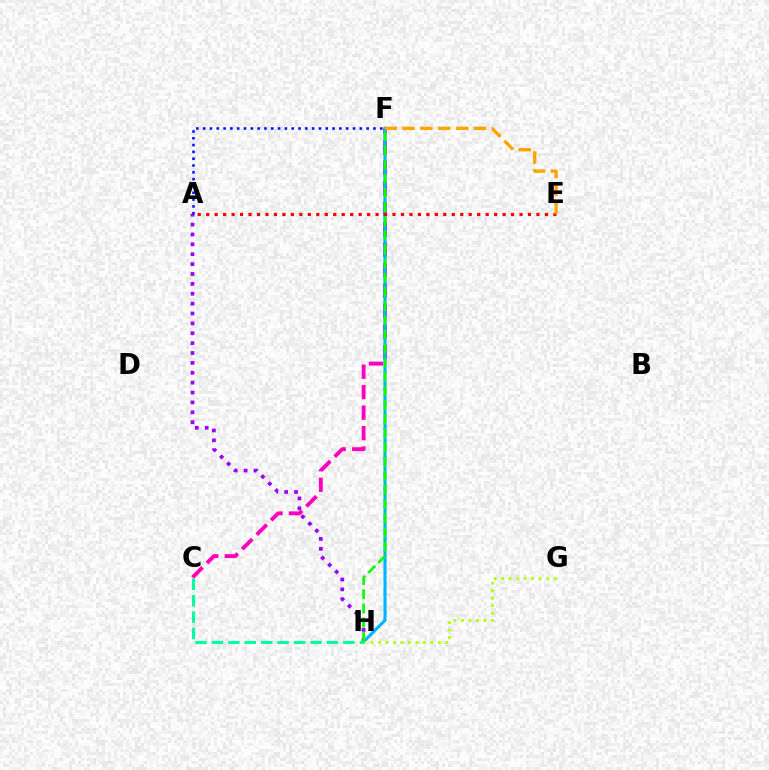{('C', 'F'): [{'color': '#ff00bd', 'line_style': 'dashed', 'thickness': 2.78}], ('A', 'H'): [{'color': '#9b00ff', 'line_style': 'dotted', 'thickness': 2.68}], ('A', 'F'): [{'color': '#0010ff', 'line_style': 'dotted', 'thickness': 1.85}], ('F', 'H'): [{'color': '#00b5ff', 'line_style': 'solid', 'thickness': 2.24}, {'color': '#08ff00', 'line_style': 'dashed', 'thickness': 1.92}], ('A', 'E'): [{'color': '#ff0000', 'line_style': 'dotted', 'thickness': 2.3}], ('E', 'F'): [{'color': '#ffa500', 'line_style': 'dashed', 'thickness': 2.43}], ('C', 'H'): [{'color': '#00ff9d', 'line_style': 'dashed', 'thickness': 2.23}], ('G', 'H'): [{'color': '#b3ff00', 'line_style': 'dotted', 'thickness': 2.03}]}